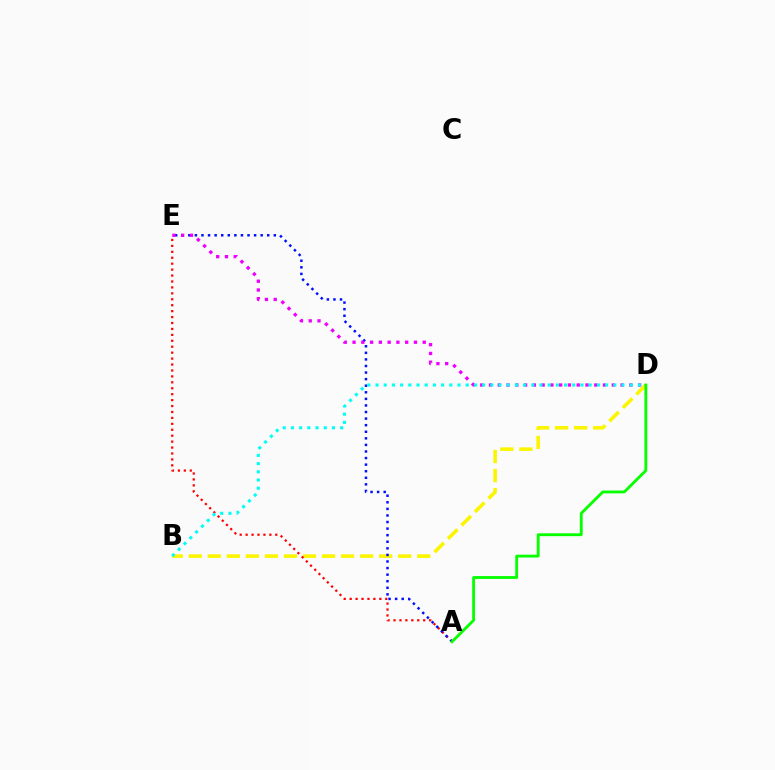{('B', 'D'): [{'color': '#fcf500', 'line_style': 'dashed', 'thickness': 2.59}, {'color': '#00fff6', 'line_style': 'dotted', 'thickness': 2.23}], ('A', 'E'): [{'color': '#ff0000', 'line_style': 'dotted', 'thickness': 1.61}, {'color': '#0010ff', 'line_style': 'dotted', 'thickness': 1.79}], ('D', 'E'): [{'color': '#ee00ff', 'line_style': 'dotted', 'thickness': 2.38}], ('A', 'D'): [{'color': '#08ff00', 'line_style': 'solid', 'thickness': 2.05}]}